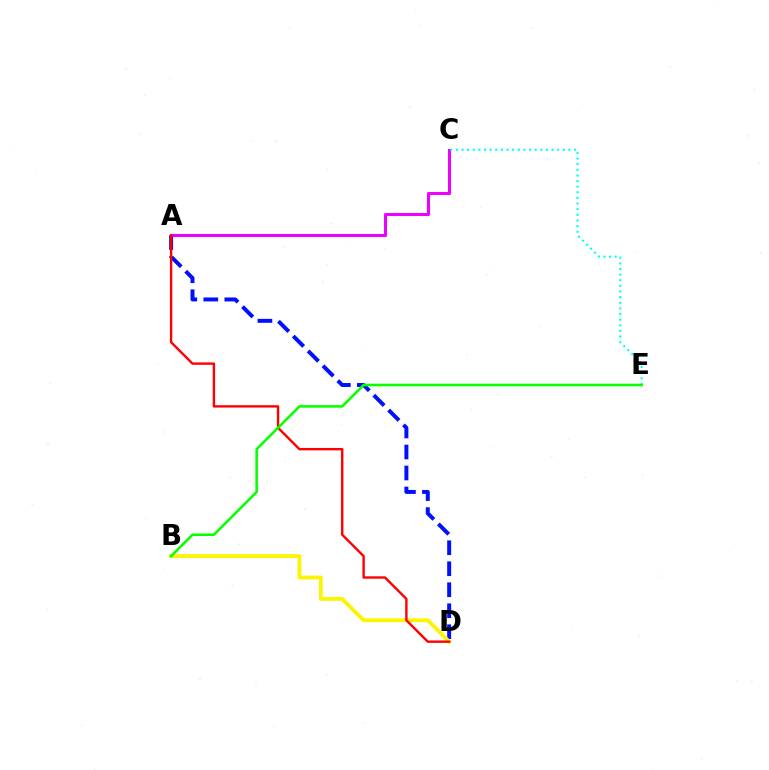{('A', 'D'): [{'color': '#0010ff', 'line_style': 'dashed', 'thickness': 2.85}, {'color': '#ff0000', 'line_style': 'solid', 'thickness': 1.72}], ('A', 'C'): [{'color': '#ee00ff', 'line_style': 'solid', 'thickness': 2.19}], ('B', 'D'): [{'color': '#fcf500', 'line_style': 'solid', 'thickness': 2.76}], ('C', 'E'): [{'color': '#00fff6', 'line_style': 'dotted', 'thickness': 1.53}], ('B', 'E'): [{'color': '#08ff00', 'line_style': 'solid', 'thickness': 1.85}]}